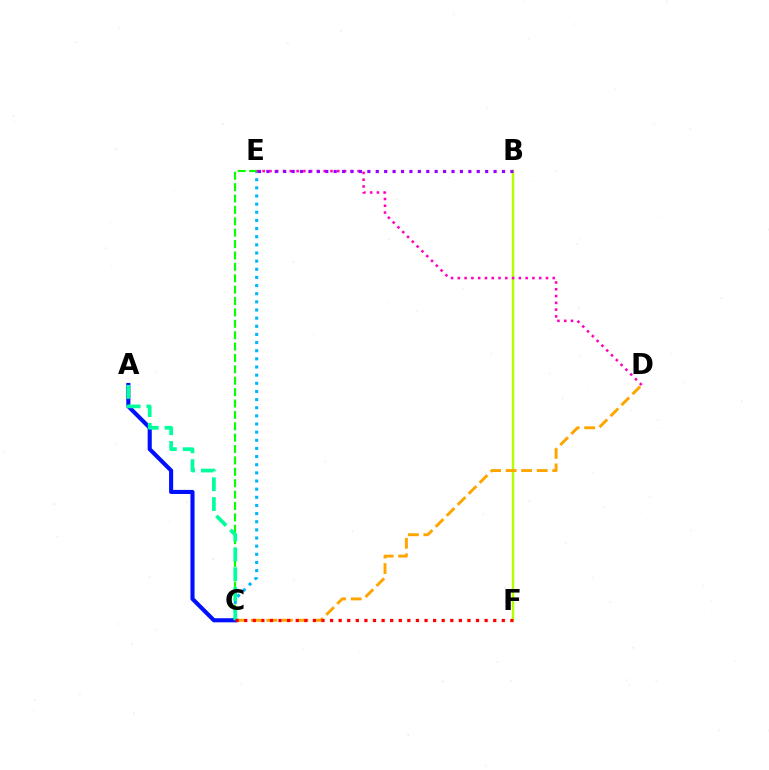{('C', 'E'): [{'color': '#00b5ff', 'line_style': 'dotted', 'thickness': 2.21}, {'color': '#08ff00', 'line_style': 'dashed', 'thickness': 1.55}], ('B', 'F'): [{'color': '#b3ff00', 'line_style': 'solid', 'thickness': 1.75}], ('C', 'D'): [{'color': '#ffa500', 'line_style': 'dashed', 'thickness': 2.11}], ('A', 'C'): [{'color': '#0010ff', 'line_style': 'solid', 'thickness': 2.95}, {'color': '#00ff9d', 'line_style': 'dashed', 'thickness': 2.69}], ('D', 'E'): [{'color': '#ff00bd', 'line_style': 'dotted', 'thickness': 1.84}], ('C', 'F'): [{'color': '#ff0000', 'line_style': 'dotted', 'thickness': 2.33}], ('B', 'E'): [{'color': '#9b00ff', 'line_style': 'dotted', 'thickness': 2.29}]}